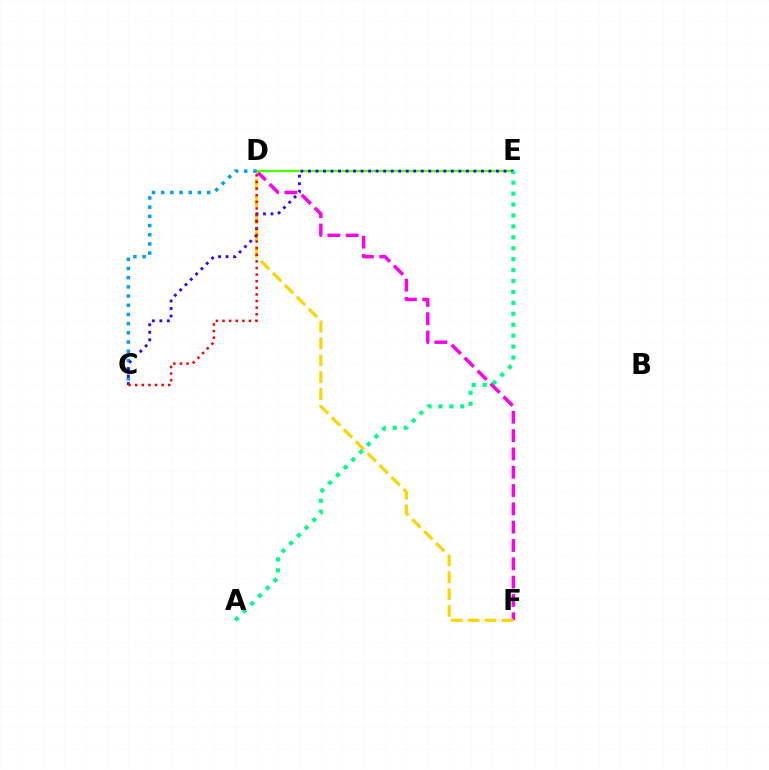{('D', 'F'): [{'color': '#ff00ed', 'line_style': 'dashed', 'thickness': 2.49}, {'color': '#ffd500', 'line_style': 'dashed', 'thickness': 2.29}], ('D', 'E'): [{'color': '#4fff00', 'line_style': 'solid', 'thickness': 1.66}], ('C', 'D'): [{'color': '#009eff', 'line_style': 'dotted', 'thickness': 2.5}, {'color': '#ff0000', 'line_style': 'dotted', 'thickness': 1.8}], ('C', 'E'): [{'color': '#3700ff', 'line_style': 'dotted', 'thickness': 2.04}], ('A', 'E'): [{'color': '#00ff86', 'line_style': 'dotted', 'thickness': 2.97}]}